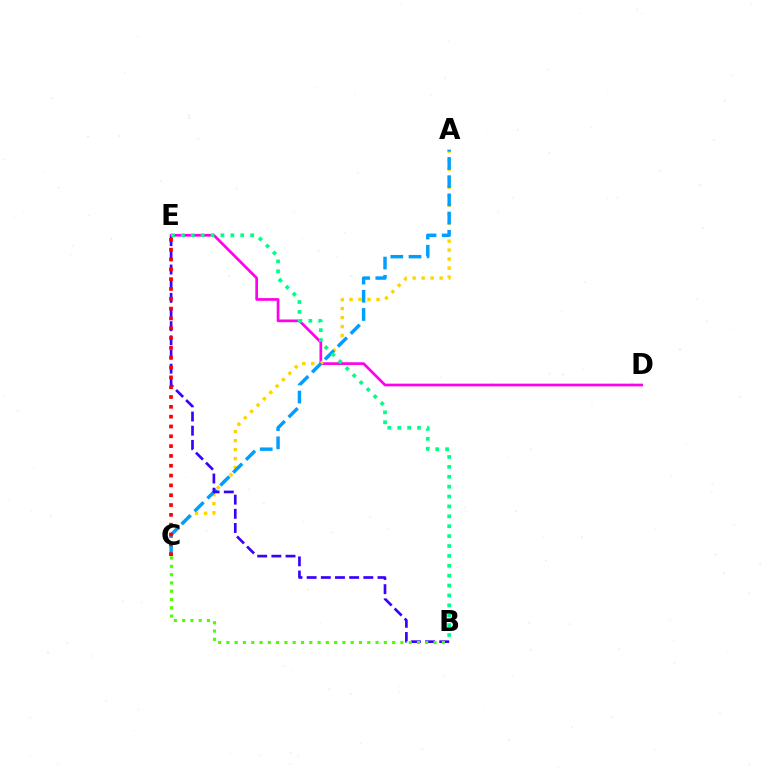{('D', 'E'): [{'color': '#ff00ed', 'line_style': 'solid', 'thickness': 1.95}], ('A', 'C'): [{'color': '#ffd500', 'line_style': 'dotted', 'thickness': 2.44}, {'color': '#009eff', 'line_style': 'dashed', 'thickness': 2.47}], ('B', 'E'): [{'color': '#3700ff', 'line_style': 'dashed', 'thickness': 1.93}, {'color': '#00ff86', 'line_style': 'dotted', 'thickness': 2.69}], ('C', 'E'): [{'color': '#ff0000', 'line_style': 'dotted', 'thickness': 2.67}], ('B', 'C'): [{'color': '#4fff00', 'line_style': 'dotted', 'thickness': 2.25}]}